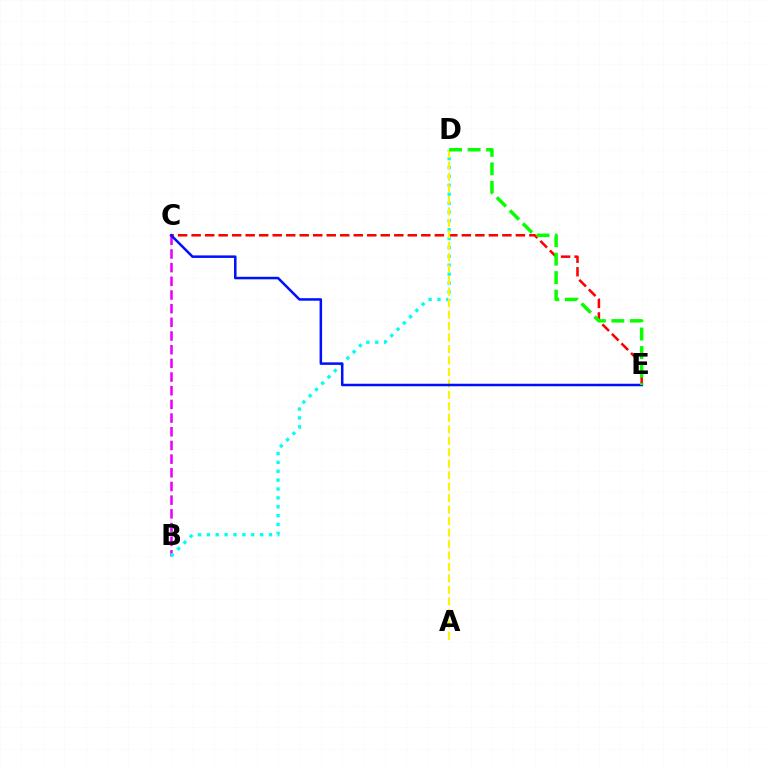{('B', 'C'): [{'color': '#ee00ff', 'line_style': 'dashed', 'thickness': 1.86}], ('B', 'D'): [{'color': '#00fff6', 'line_style': 'dotted', 'thickness': 2.41}], ('C', 'E'): [{'color': '#ff0000', 'line_style': 'dashed', 'thickness': 1.84}, {'color': '#0010ff', 'line_style': 'solid', 'thickness': 1.81}], ('A', 'D'): [{'color': '#fcf500', 'line_style': 'dashed', 'thickness': 1.56}], ('D', 'E'): [{'color': '#08ff00', 'line_style': 'dashed', 'thickness': 2.51}]}